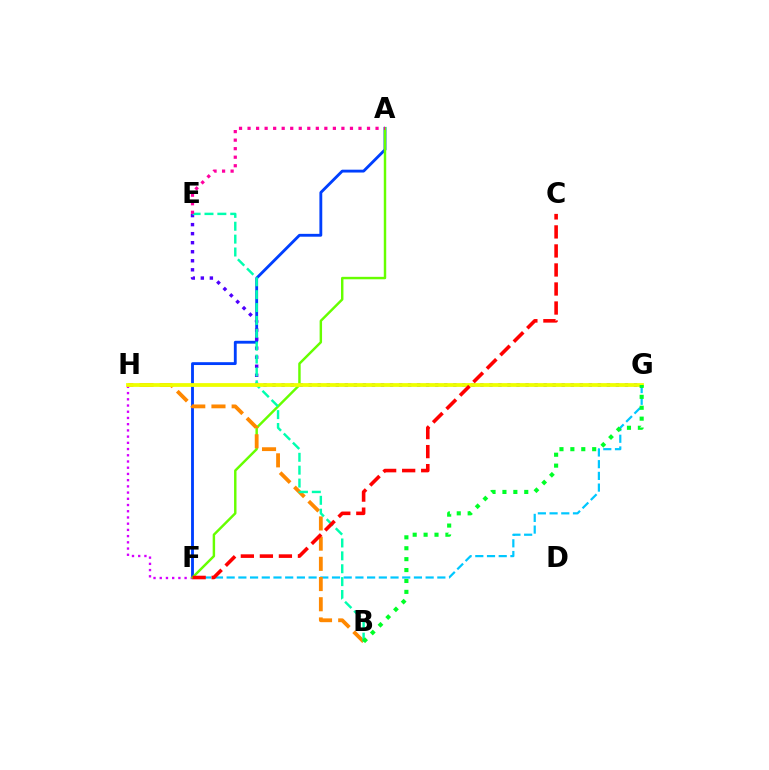{('F', 'G'): [{'color': '#00c7ff', 'line_style': 'dashed', 'thickness': 1.59}], ('A', 'F'): [{'color': '#003fff', 'line_style': 'solid', 'thickness': 2.05}, {'color': '#66ff00', 'line_style': 'solid', 'thickness': 1.76}], ('E', 'G'): [{'color': '#4f00ff', 'line_style': 'dotted', 'thickness': 2.46}], ('F', 'H'): [{'color': '#d600ff', 'line_style': 'dotted', 'thickness': 1.69}], ('B', 'H'): [{'color': '#ff8800', 'line_style': 'dashed', 'thickness': 2.74}], ('B', 'E'): [{'color': '#00ffaf', 'line_style': 'dashed', 'thickness': 1.75}], ('G', 'H'): [{'color': '#eeff00', 'line_style': 'solid', 'thickness': 2.72}], ('B', 'G'): [{'color': '#00ff27', 'line_style': 'dotted', 'thickness': 2.96}], ('C', 'F'): [{'color': '#ff0000', 'line_style': 'dashed', 'thickness': 2.58}], ('A', 'E'): [{'color': '#ff00a0', 'line_style': 'dotted', 'thickness': 2.32}]}